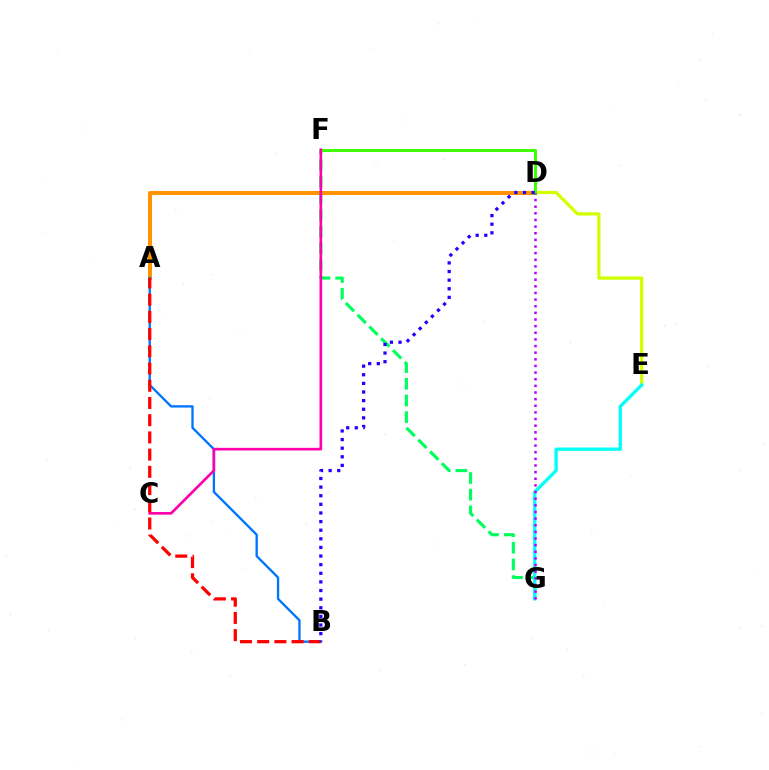{('D', 'E'): [{'color': '#d1ff00', 'line_style': 'solid', 'thickness': 2.32}], ('A', 'D'): [{'color': '#ff9400', 'line_style': 'solid', 'thickness': 2.9}], ('F', 'G'): [{'color': '#00ff5c', 'line_style': 'dashed', 'thickness': 2.26}], ('D', 'F'): [{'color': '#3dff00', 'line_style': 'solid', 'thickness': 2.13}], ('A', 'B'): [{'color': '#0074ff', 'line_style': 'solid', 'thickness': 1.68}, {'color': '#ff0000', 'line_style': 'dashed', 'thickness': 2.34}], ('E', 'G'): [{'color': '#00fff6', 'line_style': 'solid', 'thickness': 2.37}], ('C', 'F'): [{'color': '#ff00ac', 'line_style': 'solid', 'thickness': 1.9}], ('D', 'G'): [{'color': '#b900ff', 'line_style': 'dotted', 'thickness': 1.8}], ('B', 'D'): [{'color': '#2500ff', 'line_style': 'dotted', 'thickness': 2.34}]}